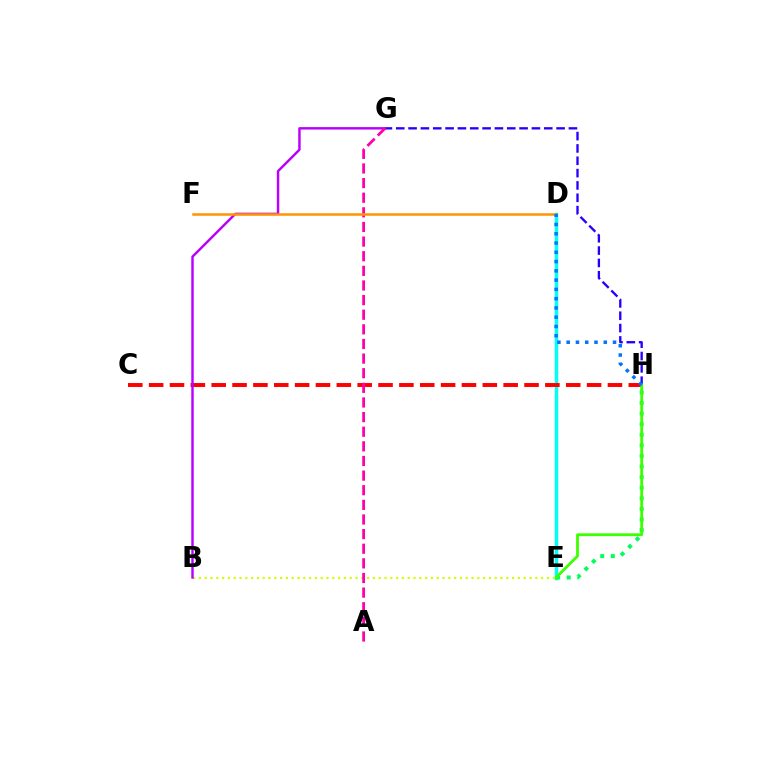{('G', 'H'): [{'color': '#2500ff', 'line_style': 'dashed', 'thickness': 1.68}], ('D', 'E'): [{'color': '#00fff6', 'line_style': 'solid', 'thickness': 2.52}], ('C', 'H'): [{'color': '#ff0000', 'line_style': 'dashed', 'thickness': 2.83}], ('E', 'H'): [{'color': '#00ff5c', 'line_style': 'dotted', 'thickness': 2.88}, {'color': '#3dff00', 'line_style': 'solid', 'thickness': 2.01}], ('B', 'E'): [{'color': '#d1ff00', 'line_style': 'dotted', 'thickness': 1.58}], ('B', 'G'): [{'color': '#b900ff', 'line_style': 'solid', 'thickness': 1.75}], ('A', 'G'): [{'color': '#ff00ac', 'line_style': 'dashed', 'thickness': 1.99}], ('D', 'F'): [{'color': '#ff9400', 'line_style': 'solid', 'thickness': 1.81}], ('D', 'H'): [{'color': '#0074ff', 'line_style': 'dotted', 'thickness': 2.52}]}